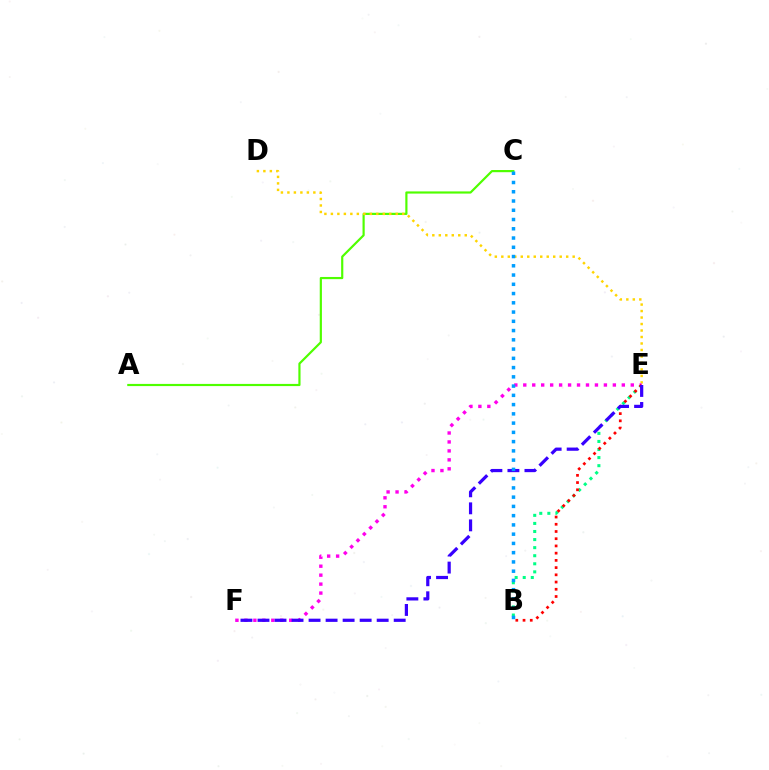{('A', 'C'): [{'color': '#4fff00', 'line_style': 'solid', 'thickness': 1.57}], ('B', 'E'): [{'color': '#00ff86', 'line_style': 'dotted', 'thickness': 2.19}, {'color': '#ff0000', 'line_style': 'dotted', 'thickness': 1.96}], ('D', 'E'): [{'color': '#ffd500', 'line_style': 'dotted', 'thickness': 1.76}], ('E', 'F'): [{'color': '#ff00ed', 'line_style': 'dotted', 'thickness': 2.43}, {'color': '#3700ff', 'line_style': 'dashed', 'thickness': 2.31}], ('B', 'C'): [{'color': '#009eff', 'line_style': 'dotted', 'thickness': 2.51}]}